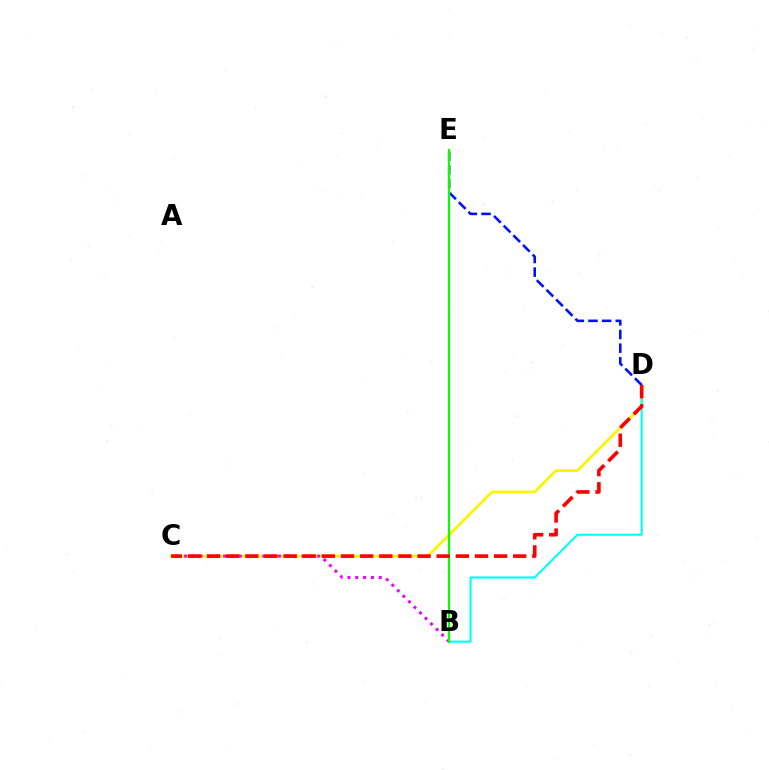{('C', 'D'): [{'color': '#fcf500', 'line_style': 'solid', 'thickness': 2.0}, {'color': '#ff0000', 'line_style': 'dashed', 'thickness': 2.6}], ('B', 'C'): [{'color': '#ee00ff', 'line_style': 'dotted', 'thickness': 2.13}], ('B', 'D'): [{'color': '#00fff6', 'line_style': 'solid', 'thickness': 1.52}], ('D', 'E'): [{'color': '#0010ff', 'line_style': 'dashed', 'thickness': 1.85}], ('B', 'E'): [{'color': '#08ff00', 'line_style': 'solid', 'thickness': 1.57}]}